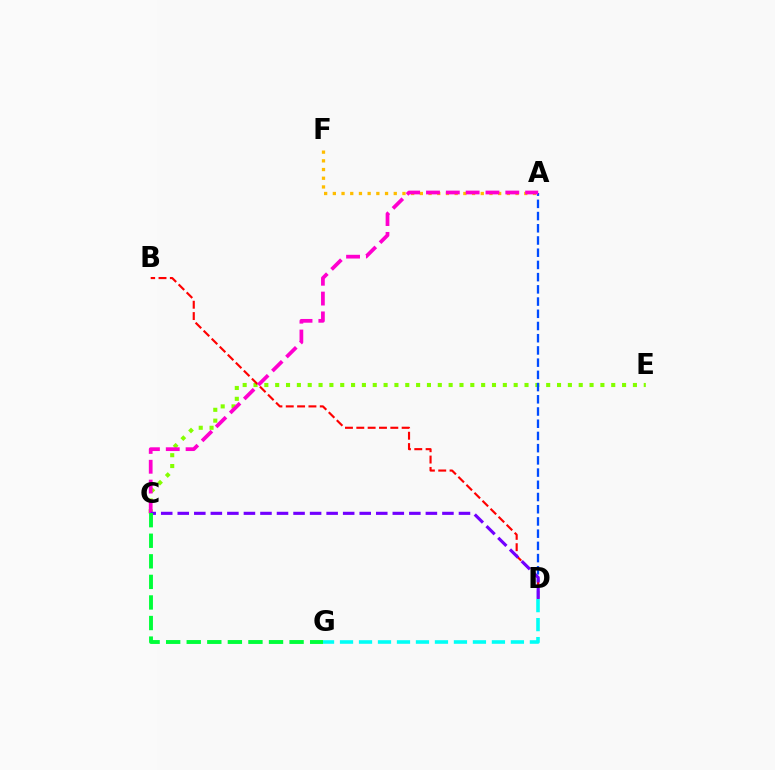{('C', 'E'): [{'color': '#84ff00', 'line_style': 'dotted', 'thickness': 2.95}], ('D', 'G'): [{'color': '#00fff6', 'line_style': 'dashed', 'thickness': 2.58}], ('A', 'F'): [{'color': '#ffbd00', 'line_style': 'dotted', 'thickness': 2.36}], ('A', 'D'): [{'color': '#004bff', 'line_style': 'dashed', 'thickness': 1.66}], ('B', 'D'): [{'color': '#ff0000', 'line_style': 'dashed', 'thickness': 1.54}], ('A', 'C'): [{'color': '#ff00cf', 'line_style': 'dashed', 'thickness': 2.69}], ('C', 'D'): [{'color': '#7200ff', 'line_style': 'dashed', 'thickness': 2.25}], ('C', 'G'): [{'color': '#00ff39', 'line_style': 'dashed', 'thickness': 2.79}]}